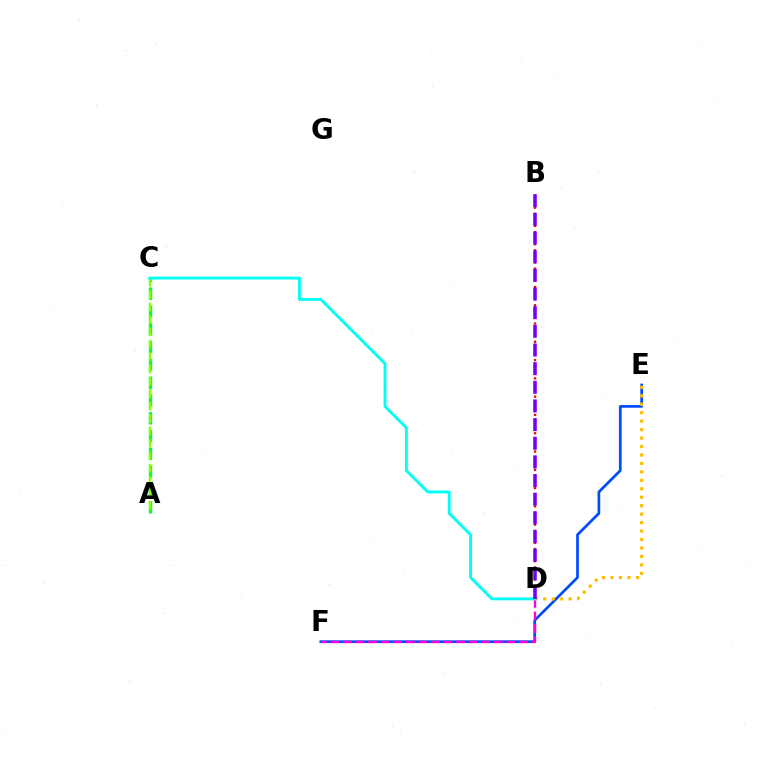{('E', 'F'): [{'color': '#004bff', 'line_style': 'solid', 'thickness': 1.95}], ('B', 'D'): [{'color': '#ff0000', 'line_style': 'dotted', 'thickness': 1.66}, {'color': '#7200ff', 'line_style': 'dashed', 'thickness': 2.53}], ('D', 'F'): [{'color': '#ff00cf', 'line_style': 'dashed', 'thickness': 1.71}], ('A', 'C'): [{'color': '#00ff39', 'line_style': 'dashed', 'thickness': 2.42}, {'color': '#84ff00', 'line_style': 'dashed', 'thickness': 1.68}], ('D', 'E'): [{'color': '#ffbd00', 'line_style': 'dotted', 'thickness': 2.3}], ('C', 'D'): [{'color': '#00fff6', 'line_style': 'solid', 'thickness': 2.07}]}